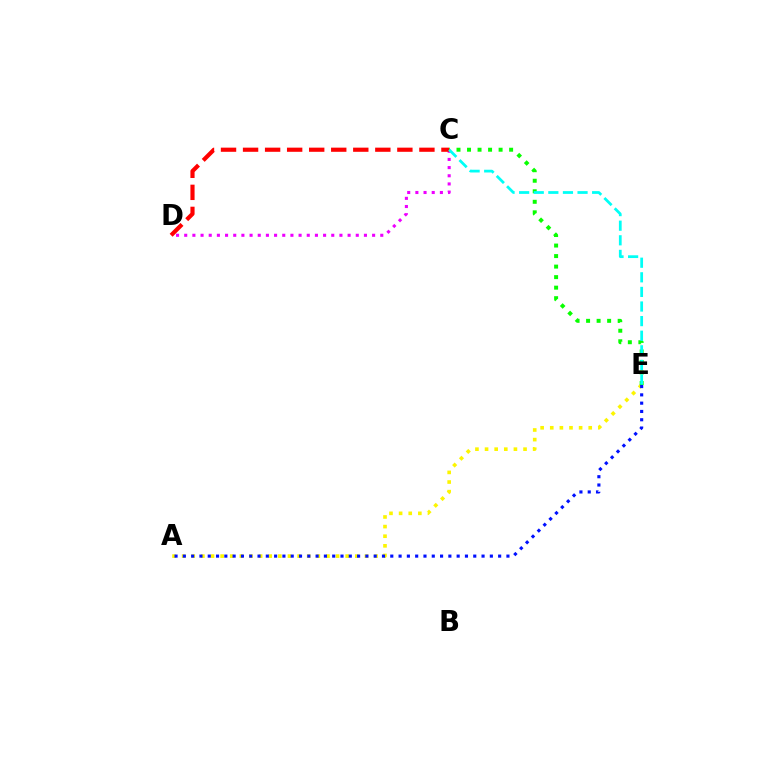{('A', 'E'): [{'color': '#fcf500', 'line_style': 'dotted', 'thickness': 2.61}, {'color': '#0010ff', 'line_style': 'dotted', 'thickness': 2.25}], ('C', 'D'): [{'color': '#ee00ff', 'line_style': 'dotted', 'thickness': 2.22}, {'color': '#ff0000', 'line_style': 'dashed', 'thickness': 2.99}], ('C', 'E'): [{'color': '#08ff00', 'line_style': 'dotted', 'thickness': 2.86}, {'color': '#00fff6', 'line_style': 'dashed', 'thickness': 1.98}]}